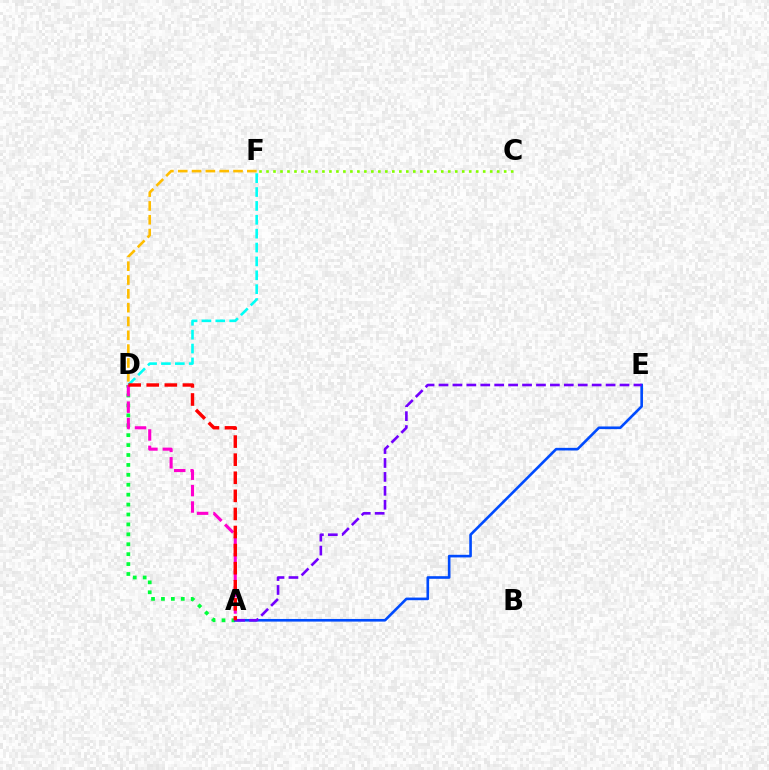{('D', 'F'): [{'color': '#ffbd00', 'line_style': 'dashed', 'thickness': 1.88}, {'color': '#00fff6', 'line_style': 'dashed', 'thickness': 1.89}], ('C', 'F'): [{'color': '#84ff00', 'line_style': 'dotted', 'thickness': 1.9}], ('A', 'D'): [{'color': '#00ff39', 'line_style': 'dotted', 'thickness': 2.69}, {'color': '#ff00cf', 'line_style': 'dashed', 'thickness': 2.23}, {'color': '#ff0000', 'line_style': 'dashed', 'thickness': 2.46}], ('A', 'E'): [{'color': '#004bff', 'line_style': 'solid', 'thickness': 1.89}, {'color': '#7200ff', 'line_style': 'dashed', 'thickness': 1.89}]}